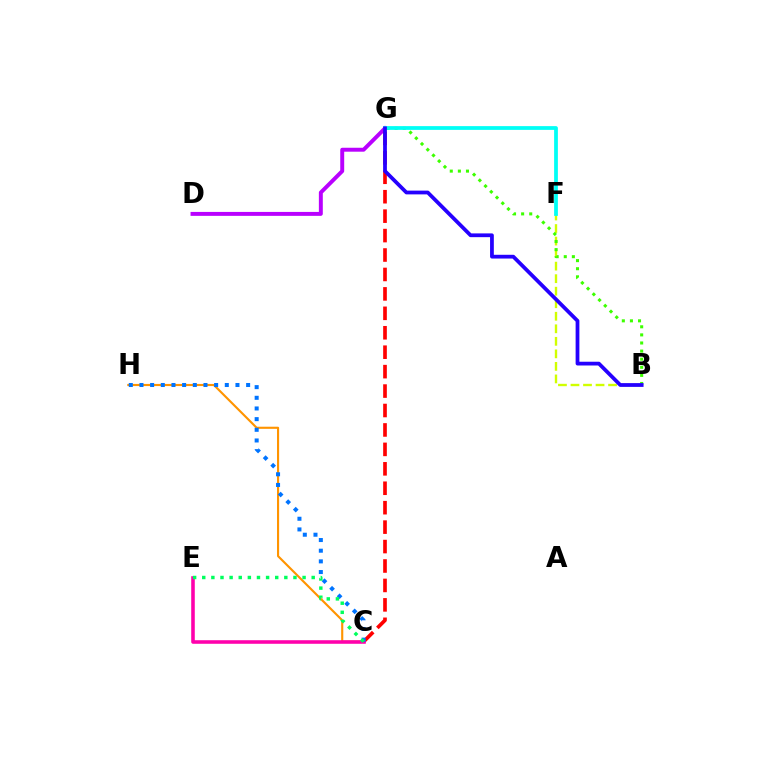{('B', 'F'): [{'color': '#d1ff00', 'line_style': 'dashed', 'thickness': 1.7}], ('B', 'G'): [{'color': '#3dff00', 'line_style': 'dotted', 'thickness': 2.2}, {'color': '#2500ff', 'line_style': 'solid', 'thickness': 2.71}], ('C', 'H'): [{'color': '#ff9400', 'line_style': 'solid', 'thickness': 1.53}, {'color': '#0074ff', 'line_style': 'dotted', 'thickness': 2.9}], ('D', 'G'): [{'color': '#b900ff', 'line_style': 'solid', 'thickness': 2.83}], ('C', 'G'): [{'color': '#ff0000', 'line_style': 'dashed', 'thickness': 2.64}], ('F', 'G'): [{'color': '#00fff6', 'line_style': 'solid', 'thickness': 2.7}], ('C', 'E'): [{'color': '#ff00ac', 'line_style': 'solid', 'thickness': 2.57}, {'color': '#00ff5c', 'line_style': 'dotted', 'thickness': 2.48}]}